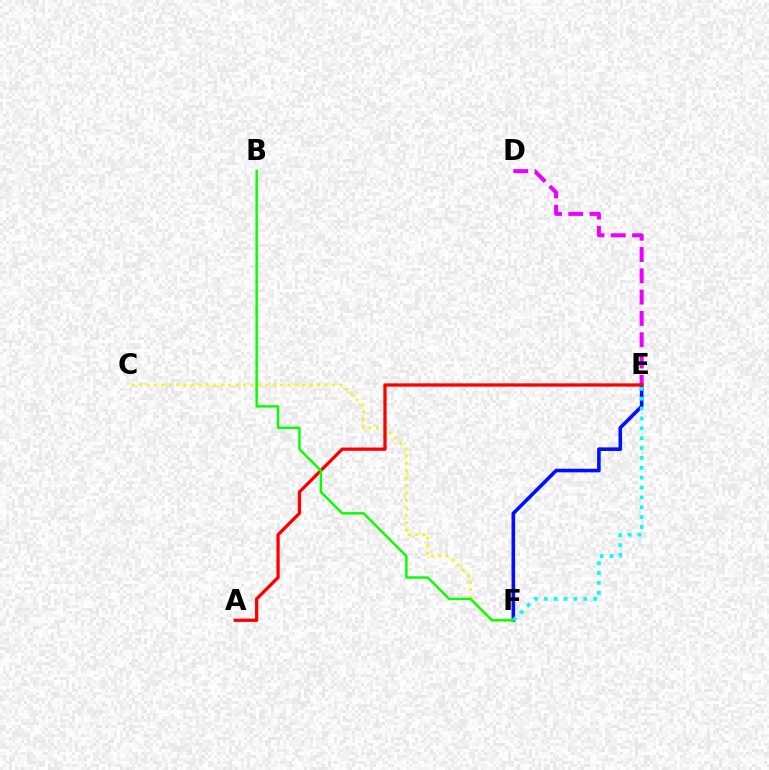{('E', 'F'): [{'color': '#0010ff', 'line_style': 'solid', 'thickness': 2.59}, {'color': '#00fff6', 'line_style': 'dotted', 'thickness': 2.68}], ('D', 'E'): [{'color': '#ee00ff', 'line_style': 'dashed', 'thickness': 2.89}], ('C', 'F'): [{'color': '#fcf500', 'line_style': 'dotted', 'thickness': 2.02}], ('A', 'E'): [{'color': '#ff0000', 'line_style': 'solid', 'thickness': 2.36}], ('B', 'F'): [{'color': '#08ff00', 'line_style': 'solid', 'thickness': 1.75}]}